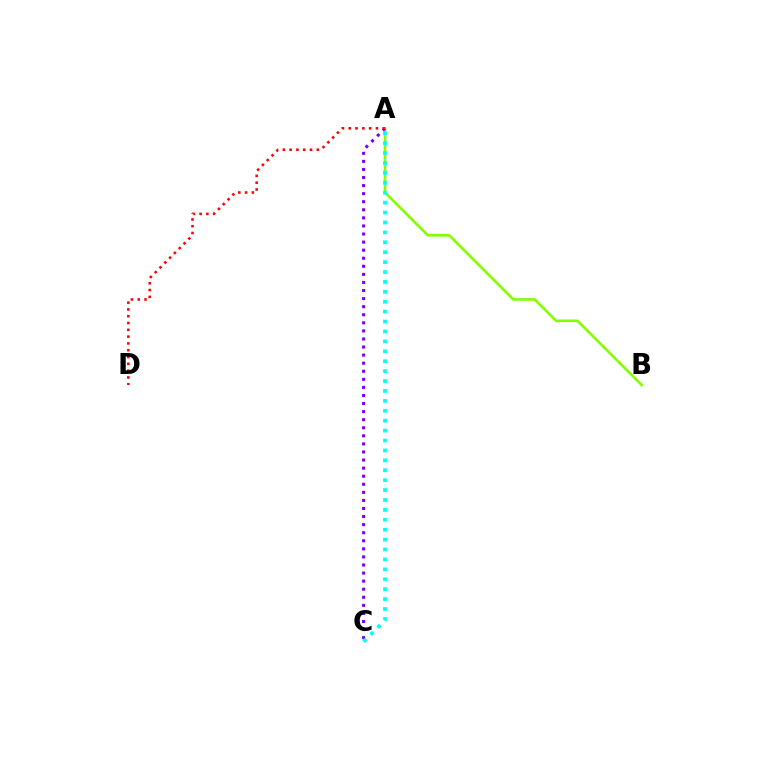{('A', 'B'): [{'color': '#84ff00', 'line_style': 'solid', 'thickness': 1.89}], ('A', 'C'): [{'color': '#7200ff', 'line_style': 'dotted', 'thickness': 2.19}, {'color': '#00fff6', 'line_style': 'dotted', 'thickness': 2.69}], ('A', 'D'): [{'color': '#ff0000', 'line_style': 'dotted', 'thickness': 1.85}]}